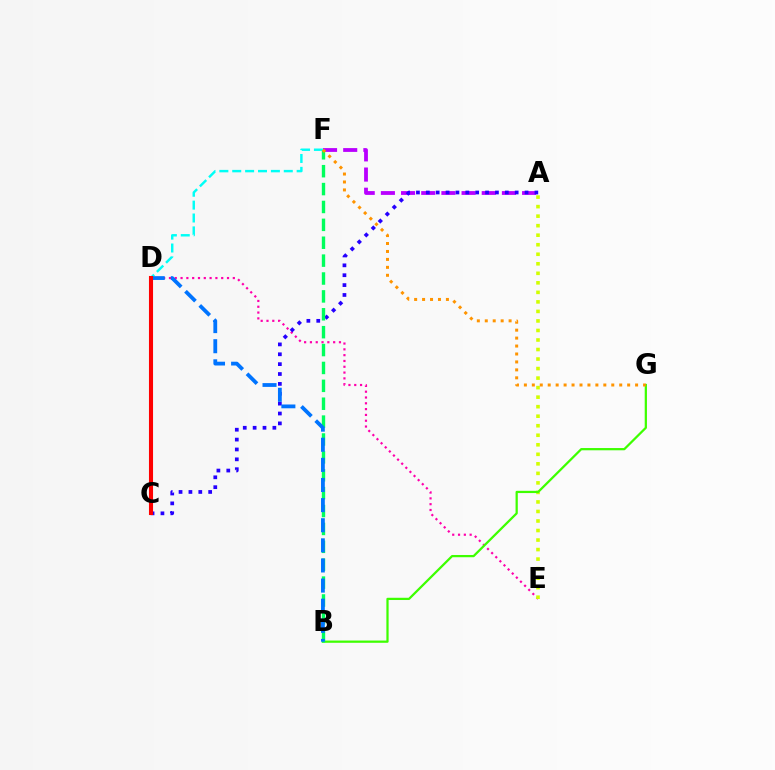{('D', 'E'): [{'color': '#ff00ac', 'line_style': 'dotted', 'thickness': 1.58}], ('A', 'F'): [{'color': '#b900ff', 'line_style': 'dashed', 'thickness': 2.74}], ('D', 'F'): [{'color': '#00fff6', 'line_style': 'dashed', 'thickness': 1.75}], ('A', 'C'): [{'color': '#2500ff', 'line_style': 'dotted', 'thickness': 2.68}], ('A', 'E'): [{'color': '#d1ff00', 'line_style': 'dotted', 'thickness': 2.59}], ('B', 'G'): [{'color': '#3dff00', 'line_style': 'solid', 'thickness': 1.61}], ('B', 'F'): [{'color': '#00ff5c', 'line_style': 'dashed', 'thickness': 2.43}], ('B', 'D'): [{'color': '#0074ff', 'line_style': 'dashed', 'thickness': 2.73}], ('F', 'G'): [{'color': '#ff9400', 'line_style': 'dotted', 'thickness': 2.16}], ('C', 'D'): [{'color': '#ff0000', 'line_style': 'solid', 'thickness': 2.94}]}